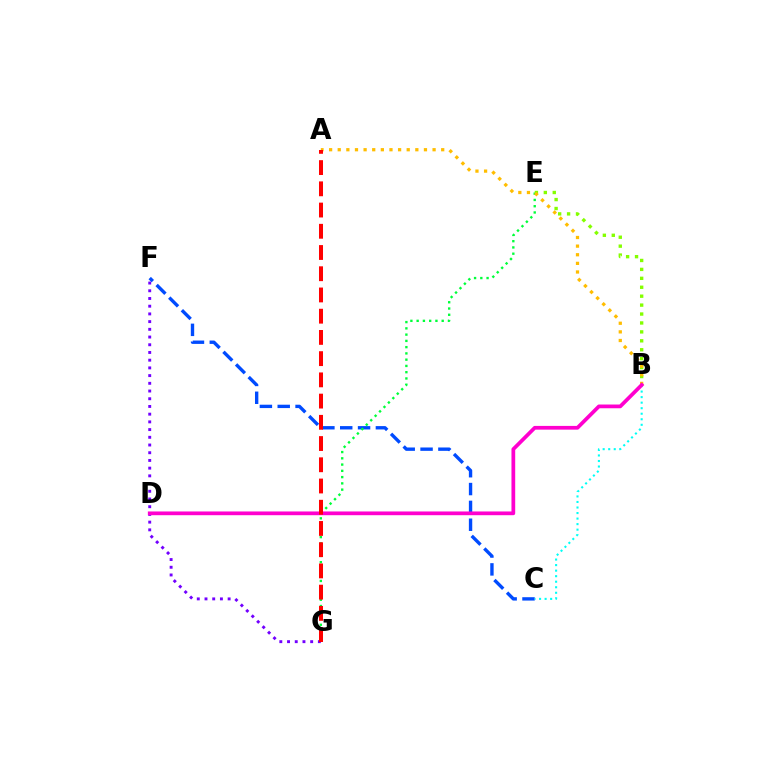{('C', 'F'): [{'color': '#004bff', 'line_style': 'dashed', 'thickness': 2.42}], ('E', 'G'): [{'color': '#00ff39', 'line_style': 'dotted', 'thickness': 1.7}], ('F', 'G'): [{'color': '#7200ff', 'line_style': 'dotted', 'thickness': 2.1}], ('B', 'E'): [{'color': '#84ff00', 'line_style': 'dotted', 'thickness': 2.43}], ('B', 'C'): [{'color': '#00fff6', 'line_style': 'dotted', 'thickness': 1.5}], ('A', 'B'): [{'color': '#ffbd00', 'line_style': 'dotted', 'thickness': 2.34}], ('B', 'D'): [{'color': '#ff00cf', 'line_style': 'solid', 'thickness': 2.69}], ('A', 'G'): [{'color': '#ff0000', 'line_style': 'dashed', 'thickness': 2.88}]}